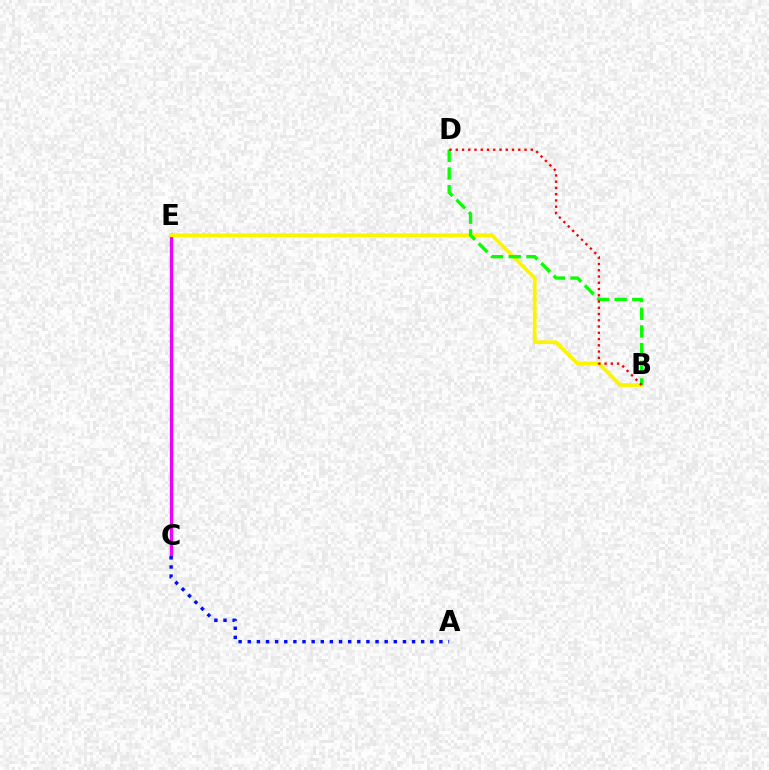{('C', 'E'): [{'color': '#00fff6', 'line_style': 'solid', 'thickness': 1.99}, {'color': '#ee00ff', 'line_style': 'solid', 'thickness': 2.39}], ('B', 'E'): [{'color': '#fcf500', 'line_style': 'solid', 'thickness': 2.69}], ('B', 'D'): [{'color': '#08ff00', 'line_style': 'dashed', 'thickness': 2.4}, {'color': '#ff0000', 'line_style': 'dotted', 'thickness': 1.7}], ('A', 'C'): [{'color': '#0010ff', 'line_style': 'dotted', 'thickness': 2.48}]}